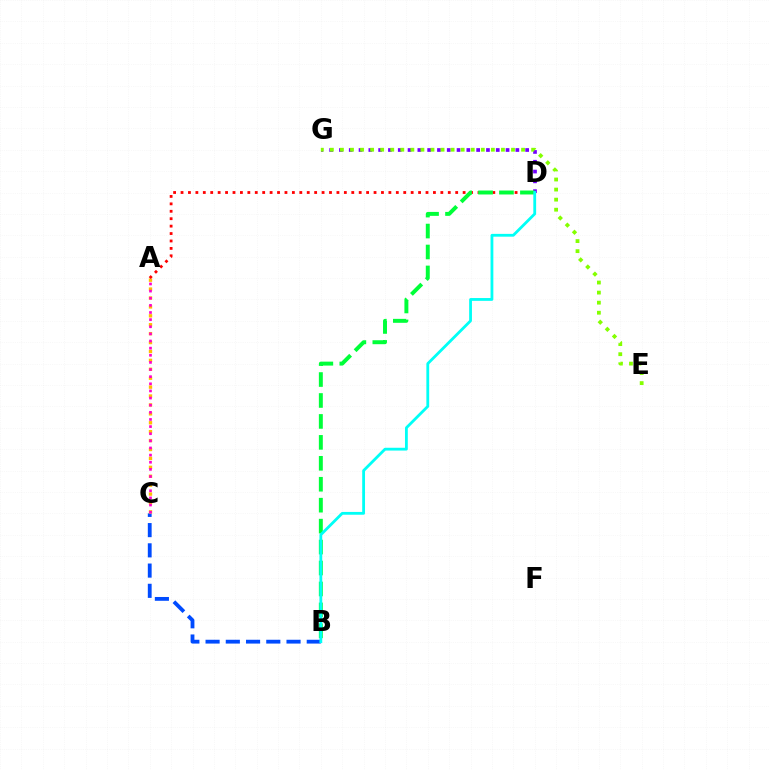{('B', 'C'): [{'color': '#004bff', 'line_style': 'dashed', 'thickness': 2.75}], ('D', 'G'): [{'color': '#7200ff', 'line_style': 'dotted', 'thickness': 2.66}], ('A', 'C'): [{'color': '#ffbd00', 'line_style': 'dotted', 'thickness': 2.42}, {'color': '#ff00cf', 'line_style': 'dotted', 'thickness': 1.94}], ('A', 'D'): [{'color': '#ff0000', 'line_style': 'dotted', 'thickness': 2.02}], ('B', 'D'): [{'color': '#00ff39', 'line_style': 'dashed', 'thickness': 2.85}, {'color': '#00fff6', 'line_style': 'solid', 'thickness': 2.02}], ('E', 'G'): [{'color': '#84ff00', 'line_style': 'dotted', 'thickness': 2.73}]}